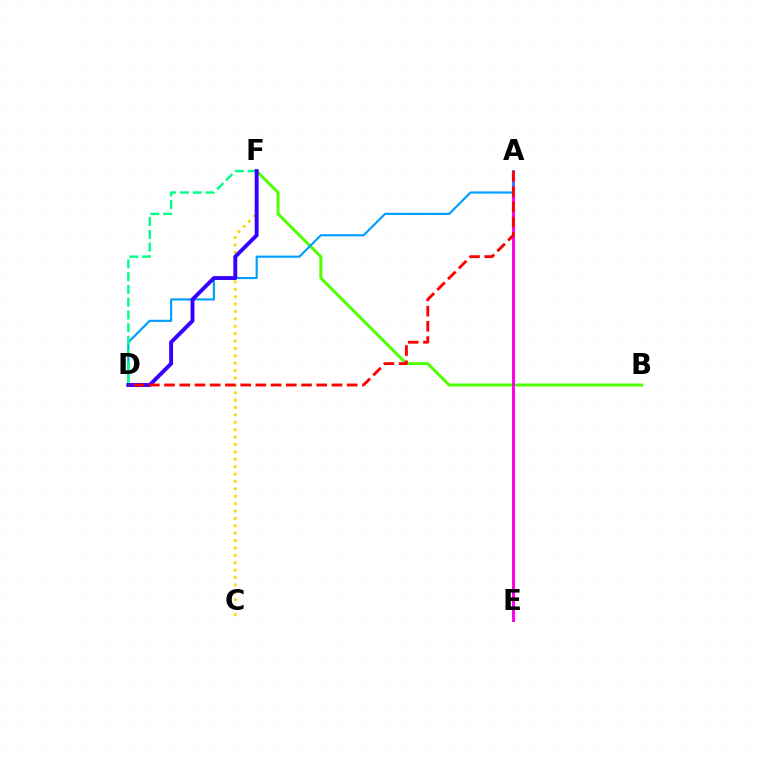{('B', 'F'): [{'color': '#4fff00', 'line_style': 'solid', 'thickness': 2.14}], ('A', 'E'): [{'color': '#ff00ed', 'line_style': 'solid', 'thickness': 2.13}], ('A', 'D'): [{'color': '#009eff', 'line_style': 'solid', 'thickness': 1.55}, {'color': '#ff0000', 'line_style': 'dashed', 'thickness': 2.07}], ('C', 'F'): [{'color': '#ffd500', 'line_style': 'dotted', 'thickness': 2.01}], ('D', 'F'): [{'color': '#00ff86', 'line_style': 'dashed', 'thickness': 1.73}, {'color': '#3700ff', 'line_style': 'solid', 'thickness': 2.82}]}